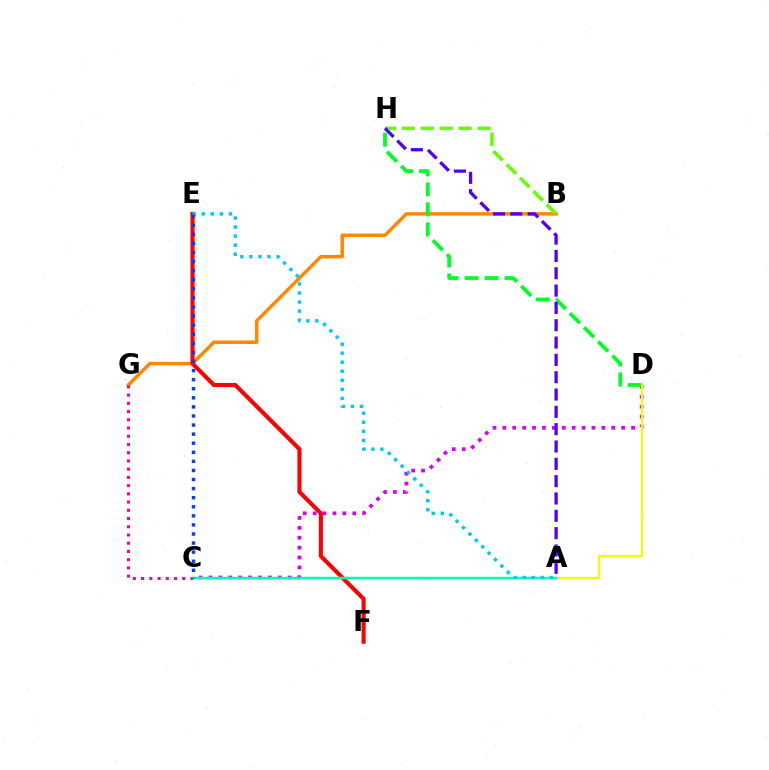{('B', 'G'): [{'color': '#ff8800', 'line_style': 'solid', 'thickness': 2.51}], ('C', 'D'): [{'color': '#d600ff', 'line_style': 'dotted', 'thickness': 2.69}], ('B', 'H'): [{'color': '#66ff00', 'line_style': 'dashed', 'thickness': 2.57}], ('D', 'H'): [{'color': '#00ff27', 'line_style': 'dashed', 'thickness': 2.72}], ('E', 'F'): [{'color': '#ff0000', 'line_style': 'solid', 'thickness': 2.97}], ('A', 'H'): [{'color': '#4f00ff', 'line_style': 'dashed', 'thickness': 2.35}], ('C', 'G'): [{'color': '#ff00a0', 'line_style': 'dotted', 'thickness': 2.24}], ('A', 'D'): [{'color': '#eeff00', 'line_style': 'solid', 'thickness': 1.63}], ('A', 'C'): [{'color': '#00ffaf', 'line_style': 'solid', 'thickness': 1.79}], ('A', 'E'): [{'color': '#00c7ff', 'line_style': 'dotted', 'thickness': 2.46}], ('C', 'E'): [{'color': '#003fff', 'line_style': 'dotted', 'thickness': 2.47}]}